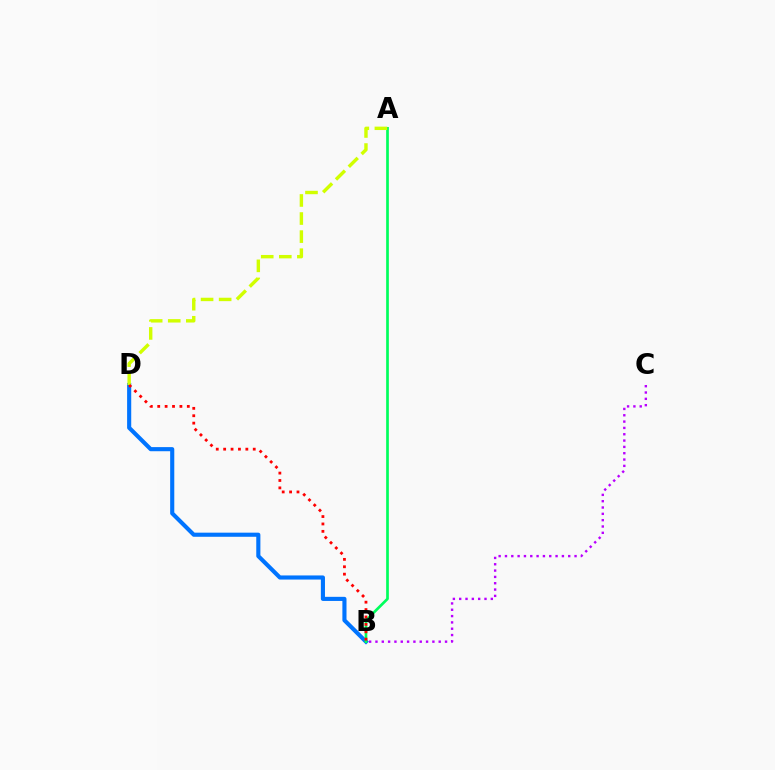{('B', 'C'): [{'color': '#b900ff', 'line_style': 'dotted', 'thickness': 1.72}], ('B', 'D'): [{'color': '#0074ff', 'line_style': 'solid', 'thickness': 2.96}, {'color': '#ff0000', 'line_style': 'dotted', 'thickness': 2.01}], ('A', 'B'): [{'color': '#00ff5c', 'line_style': 'solid', 'thickness': 1.94}], ('A', 'D'): [{'color': '#d1ff00', 'line_style': 'dashed', 'thickness': 2.46}]}